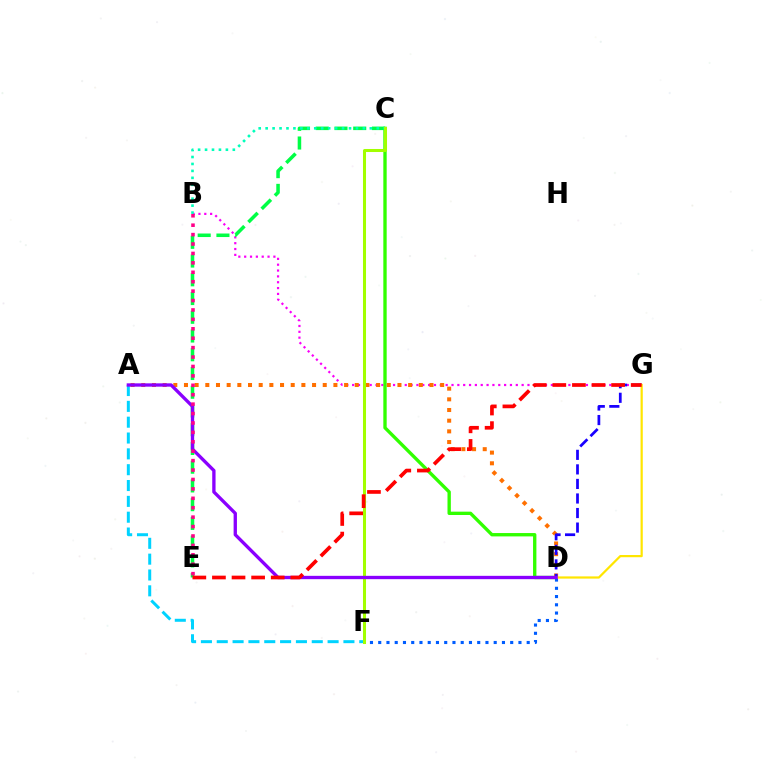{('B', 'G'): [{'color': '#fa00f9', 'line_style': 'dotted', 'thickness': 1.59}], ('A', 'F'): [{'color': '#00d3ff', 'line_style': 'dashed', 'thickness': 2.15}], ('C', 'D'): [{'color': '#31ff00', 'line_style': 'solid', 'thickness': 2.41}], ('D', 'F'): [{'color': '#005dff', 'line_style': 'dotted', 'thickness': 2.24}], ('C', 'E'): [{'color': '#00ff45', 'line_style': 'dashed', 'thickness': 2.55}], ('B', 'C'): [{'color': '#00ffbb', 'line_style': 'dotted', 'thickness': 1.89}], ('A', 'D'): [{'color': '#ff7000', 'line_style': 'dotted', 'thickness': 2.9}, {'color': '#8a00ff', 'line_style': 'solid', 'thickness': 2.39}], ('D', 'G'): [{'color': '#1900ff', 'line_style': 'dashed', 'thickness': 1.98}, {'color': '#ffe600', 'line_style': 'solid', 'thickness': 1.59}], ('C', 'F'): [{'color': '#a2ff00', 'line_style': 'solid', 'thickness': 2.18}], ('B', 'E'): [{'color': '#ff0088', 'line_style': 'dotted', 'thickness': 2.56}], ('E', 'G'): [{'color': '#ff0000', 'line_style': 'dashed', 'thickness': 2.66}]}